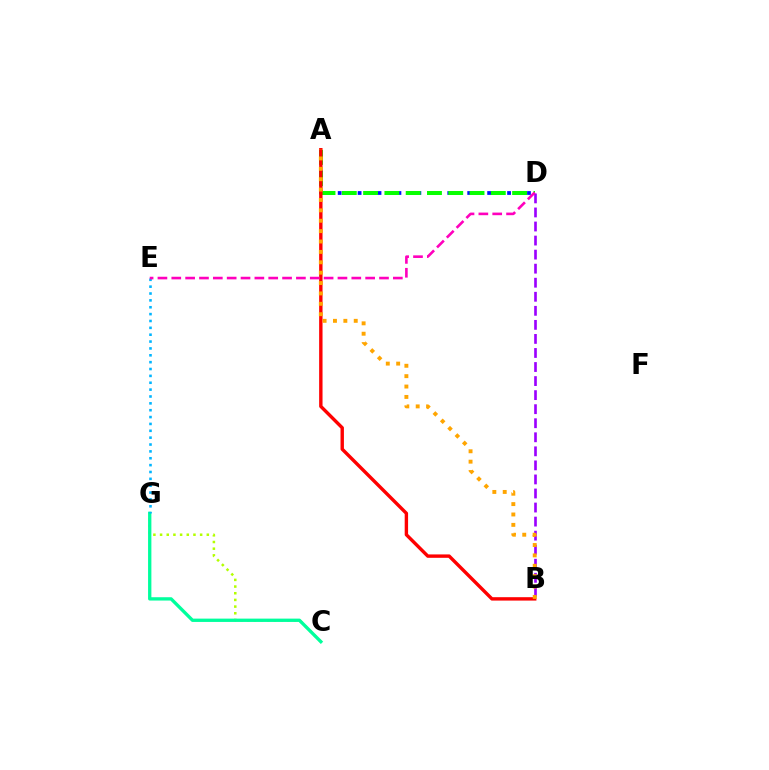{('C', 'G'): [{'color': '#b3ff00', 'line_style': 'dotted', 'thickness': 1.81}, {'color': '#00ff9d', 'line_style': 'solid', 'thickness': 2.39}], ('A', 'D'): [{'color': '#0010ff', 'line_style': 'dotted', 'thickness': 2.71}, {'color': '#08ff00', 'line_style': 'dashed', 'thickness': 2.89}], ('B', 'D'): [{'color': '#9b00ff', 'line_style': 'dashed', 'thickness': 1.91}], ('A', 'B'): [{'color': '#ff0000', 'line_style': 'solid', 'thickness': 2.45}, {'color': '#ffa500', 'line_style': 'dotted', 'thickness': 2.82}], ('E', 'G'): [{'color': '#00b5ff', 'line_style': 'dotted', 'thickness': 1.86}], ('D', 'E'): [{'color': '#ff00bd', 'line_style': 'dashed', 'thickness': 1.88}]}